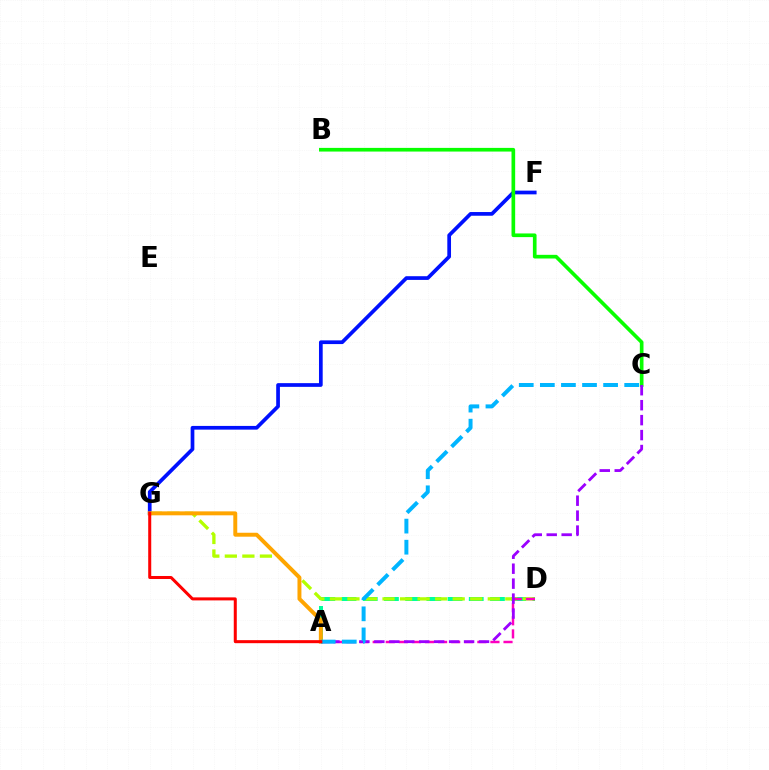{('A', 'D'): [{'color': '#00ff9d', 'line_style': 'dashed', 'thickness': 2.88}, {'color': '#ff00bd', 'line_style': 'dashed', 'thickness': 1.78}], ('F', 'G'): [{'color': '#0010ff', 'line_style': 'solid', 'thickness': 2.67}], ('B', 'C'): [{'color': '#08ff00', 'line_style': 'solid', 'thickness': 2.64}], ('D', 'G'): [{'color': '#b3ff00', 'line_style': 'dashed', 'thickness': 2.38}], ('A', 'G'): [{'color': '#ffa500', 'line_style': 'solid', 'thickness': 2.84}, {'color': '#ff0000', 'line_style': 'solid', 'thickness': 2.18}], ('A', 'C'): [{'color': '#9b00ff', 'line_style': 'dashed', 'thickness': 2.03}, {'color': '#00b5ff', 'line_style': 'dashed', 'thickness': 2.86}]}